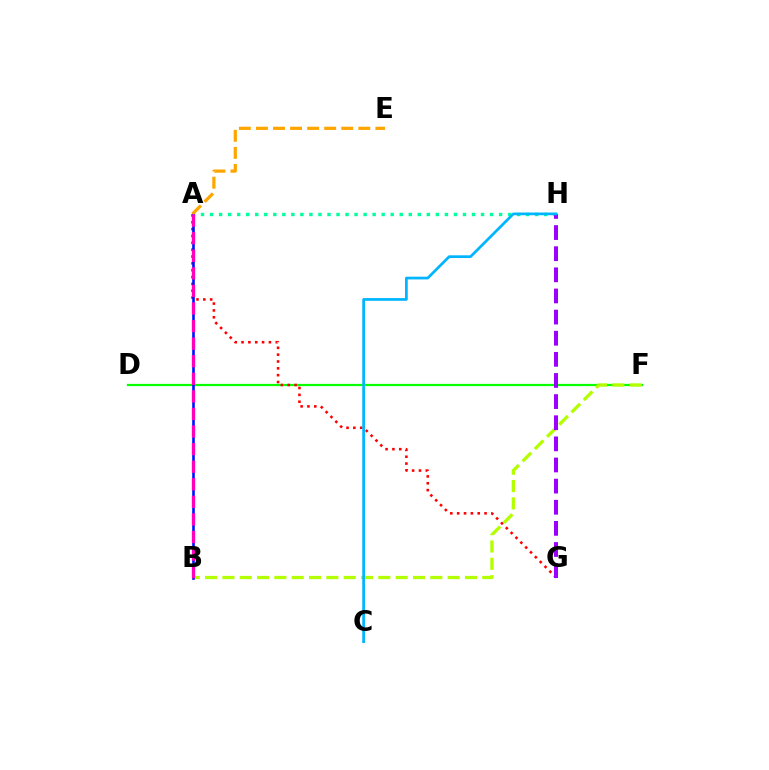{('D', 'F'): [{'color': '#08ff00', 'line_style': 'solid', 'thickness': 1.6}], ('B', 'F'): [{'color': '#b3ff00', 'line_style': 'dashed', 'thickness': 2.35}], ('A', 'G'): [{'color': '#ff0000', 'line_style': 'dotted', 'thickness': 1.86}], ('A', 'H'): [{'color': '#00ff9d', 'line_style': 'dotted', 'thickness': 2.45}], ('A', 'B'): [{'color': '#0010ff', 'line_style': 'solid', 'thickness': 1.89}, {'color': '#ff00bd', 'line_style': 'dashed', 'thickness': 2.39}], ('A', 'E'): [{'color': '#ffa500', 'line_style': 'dashed', 'thickness': 2.32}], ('G', 'H'): [{'color': '#9b00ff', 'line_style': 'dashed', 'thickness': 2.87}], ('C', 'H'): [{'color': '#00b5ff', 'line_style': 'solid', 'thickness': 1.96}]}